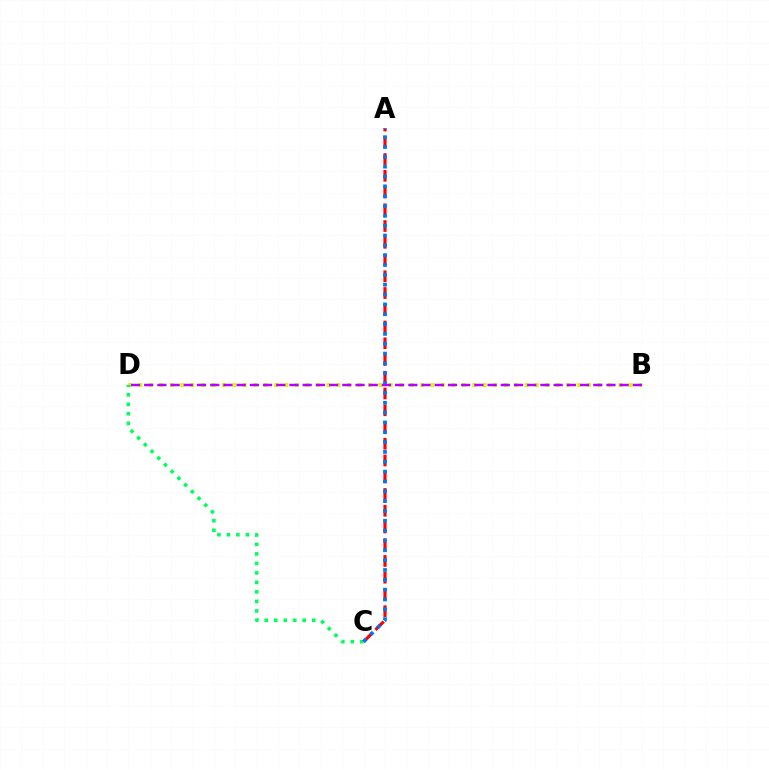{('B', 'D'): [{'color': '#d1ff00', 'line_style': 'dotted', 'thickness': 2.83}, {'color': '#b900ff', 'line_style': 'dashed', 'thickness': 1.79}], ('C', 'D'): [{'color': '#00ff5c', 'line_style': 'dotted', 'thickness': 2.58}], ('A', 'C'): [{'color': '#ff0000', 'line_style': 'dashed', 'thickness': 2.27}, {'color': '#0074ff', 'line_style': 'dotted', 'thickness': 2.67}]}